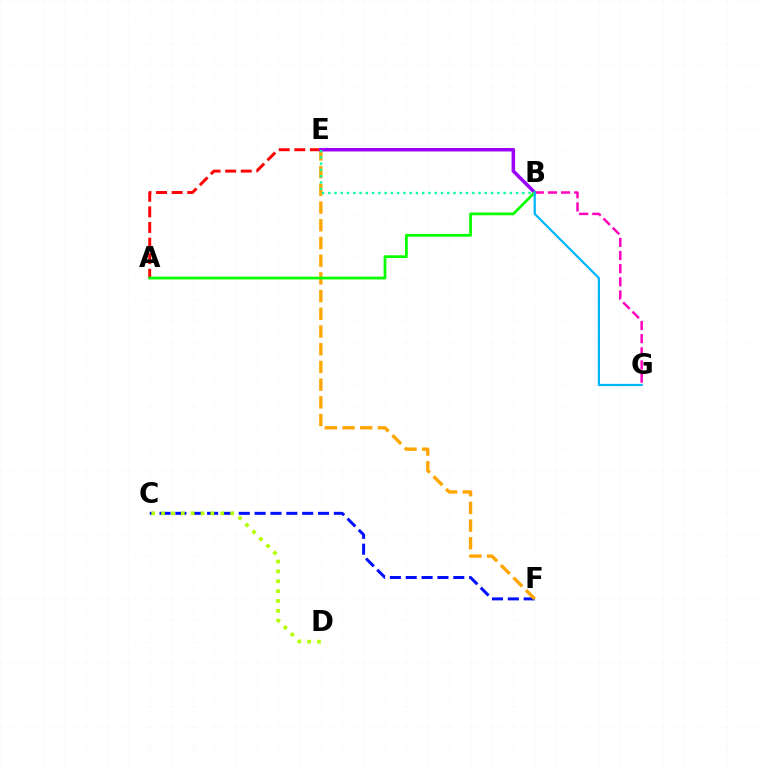{('A', 'E'): [{'color': '#ff0000', 'line_style': 'dashed', 'thickness': 2.12}], ('C', 'F'): [{'color': '#0010ff', 'line_style': 'dashed', 'thickness': 2.15}], ('E', 'F'): [{'color': '#ffa500', 'line_style': 'dashed', 'thickness': 2.41}], ('B', 'E'): [{'color': '#9b00ff', 'line_style': 'solid', 'thickness': 2.51}, {'color': '#00ff9d', 'line_style': 'dotted', 'thickness': 1.7}], ('C', 'D'): [{'color': '#b3ff00', 'line_style': 'dotted', 'thickness': 2.68}], ('A', 'B'): [{'color': '#08ff00', 'line_style': 'solid', 'thickness': 1.99}], ('B', 'G'): [{'color': '#ff00bd', 'line_style': 'dashed', 'thickness': 1.79}, {'color': '#00b5ff', 'line_style': 'solid', 'thickness': 1.61}]}